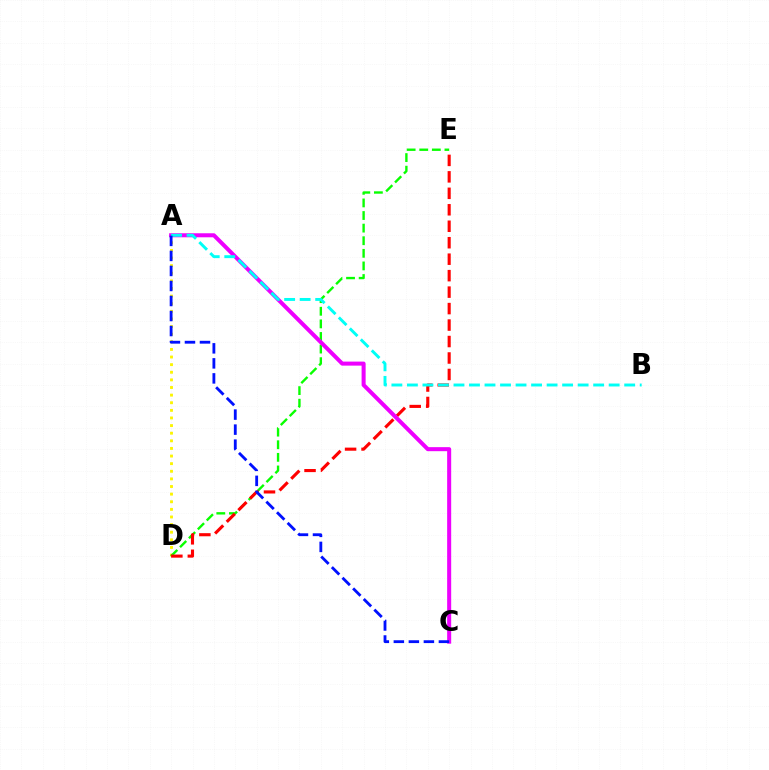{('A', 'D'): [{'color': '#fcf500', 'line_style': 'dotted', 'thickness': 2.07}], ('D', 'E'): [{'color': '#08ff00', 'line_style': 'dashed', 'thickness': 1.71}, {'color': '#ff0000', 'line_style': 'dashed', 'thickness': 2.24}], ('A', 'C'): [{'color': '#ee00ff', 'line_style': 'solid', 'thickness': 2.9}, {'color': '#0010ff', 'line_style': 'dashed', 'thickness': 2.04}], ('A', 'B'): [{'color': '#00fff6', 'line_style': 'dashed', 'thickness': 2.11}]}